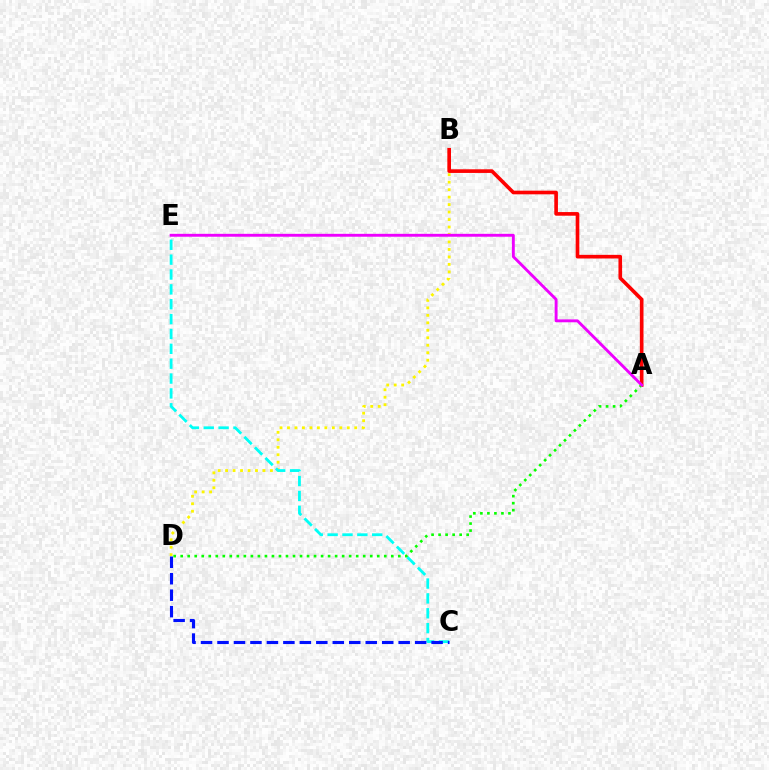{('B', 'D'): [{'color': '#fcf500', 'line_style': 'dotted', 'thickness': 2.03}], ('C', 'E'): [{'color': '#00fff6', 'line_style': 'dashed', 'thickness': 2.02}], ('C', 'D'): [{'color': '#0010ff', 'line_style': 'dashed', 'thickness': 2.24}], ('A', 'B'): [{'color': '#ff0000', 'line_style': 'solid', 'thickness': 2.62}], ('A', 'D'): [{'color': '#08ff00', 'line_style': 'dotted', 'thickness': 1.91}], ('A', 'E'): [{'color': '#ee00ff', 'line_style': 'solid', 'thickness': 2.08}]}